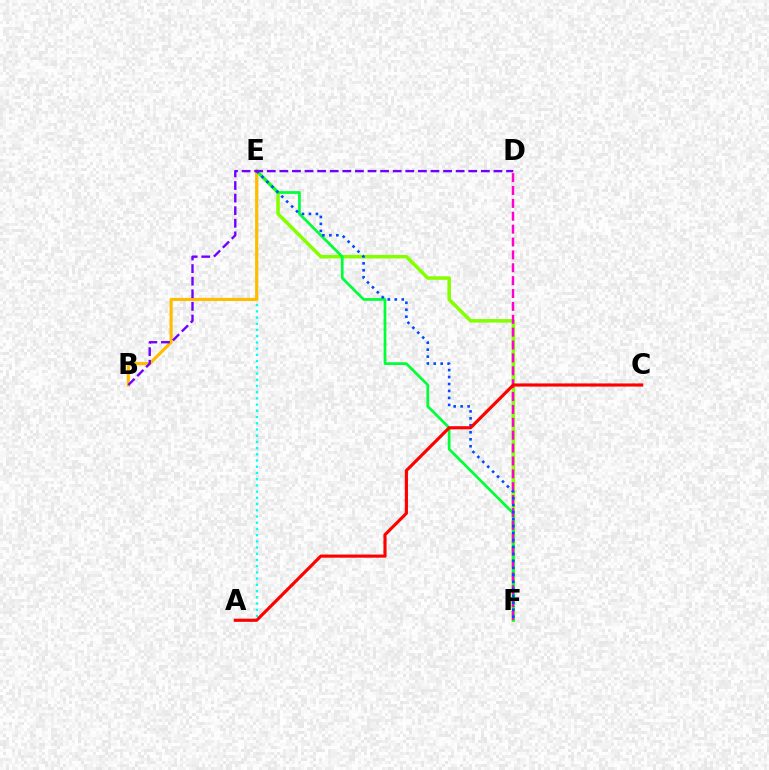{('E', 'F'): [{'color': '#84ff00', 'line_style': 'solid', 'thickness': 2.53}, {'color': '#00ff39', 'line_style': 'solid', 'thickness': 1.97}, {'color': '#004bff', 'line_style': 'dotted', 'thickness': 1.89}], ('A', 'E'): [{'color': '#00fff6', 'line_style': 'dotted', 'thickness': 1.69}], ('B', 'E'): [{'color': '#ffbd00', 'line_style': 'solid', 'thickness': 2.27}], ('D', 'F'): [{'color': '#ff00cf', 'line_style': 'dashed', 'thickness': 1.75}], ('A', 'C'): [{'color': '#ff0000', 'line_style': 'solid', 'thickness': 2.26}], ('B', 'D'): [{'color': '#7200ff', 'line_style': 'dashed', 'thickness': 1.71}]}